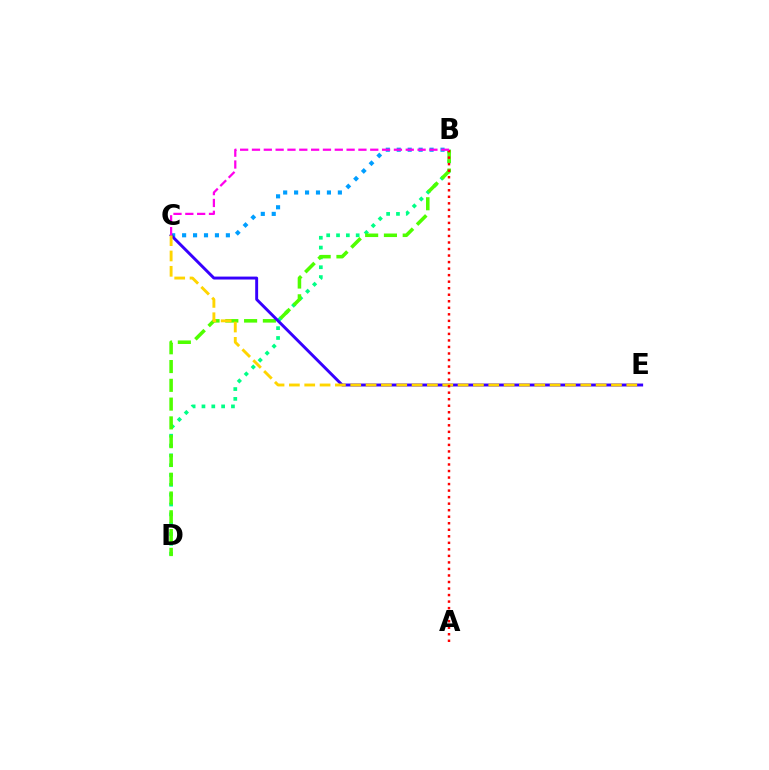{('B', 'D'): [{'color': '#00ff86', 'line_style': 'dotted', 'thickness': 2.67}, {'color': '#4fff00', 'line_style': 'dashed', 'thickness': 2.55}], ('B', 'C'): [{'color': '#009eff', 'line_style': 'dotted', 'thickness': 2.97}, {'color': '#ff00ed', 'line_style': 'dashed', 'thickness': 1.61}], ('C', 'E'): [{'color': '#3700ff', 'line_style': 'solid', 'thickness': 2.11}, {'color': '#ffd500', 'line_style': 'dashed', 'thickness': 2.08}], ('A', 'B'): [{'color': '#ff0000', 'line_style': 'dotted', 'thickness': 1.77}]}